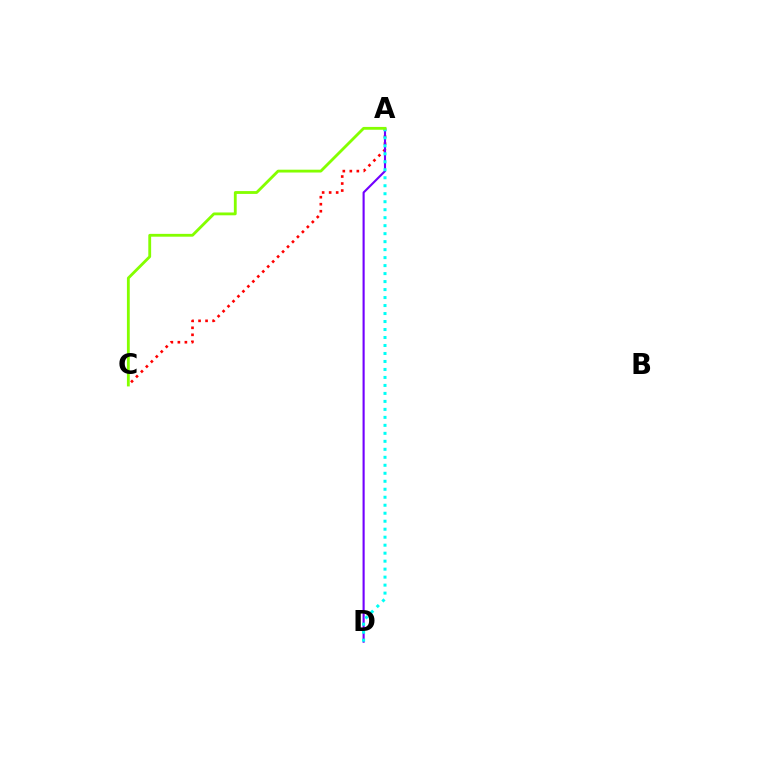{('A', 'C'): [{'color': '#ff0000', 'line_style': 'dotted', 'thickness': 1.9}, {'color': '#84ff00', 'line_style': 'solid', 'thickness': 2.03}], ('A', 'D'): [{'color': '#7200ff', 'line_style': 'solid', 'thickness': 1.53}, {'color': '#00fff6', 'line_style': 'dotted', 'thickness': 2.17}]}